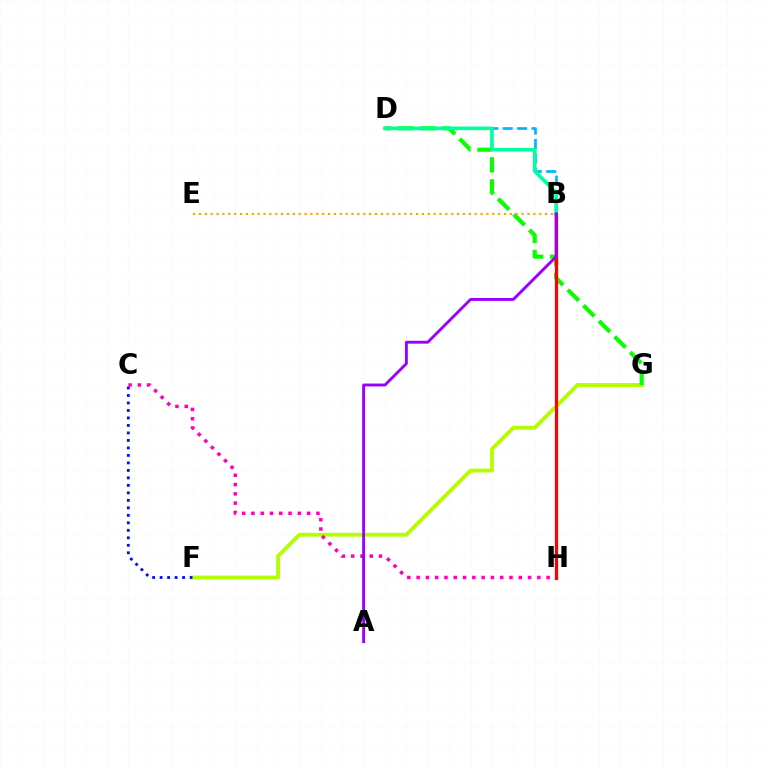{('F', 'G'): [{'color': '#b3ff00', 'line_style': 'solid', 'thickness': 2.76}], ('B', 'D'): [{'color': '#00b5ff', 'line_style': 'dashed', 'thickness': 1.96}, {'color': '#00ff9d', 'line_style': 'solid', 'thickness': 2.61}], ('C', 'H'): [{'color': '#ff00bd', 'line_style': 'dotted', 'thickness': 2.52}], ('D', 'G'): [{'color': '#08ff00', 'line_style': 'dashed', 'thickness': 3.0}], ('C', 'F'): [{'color': '#0010ff', 'line_style': 'dotted', 'thickness': 2.04}], ('B', 'H'): [{'color': '#ff0000', 'line_style': 'solid', 'thickness': 2.32}], ('A', 'B'): [{'color': '#9b00ff', 'line_style': 'solid', 'thickness': 2.08}], ('B', 'E'): [{'color': '#ffa500', 'line_style': 'dotted', 'thickness': 1.59}]}